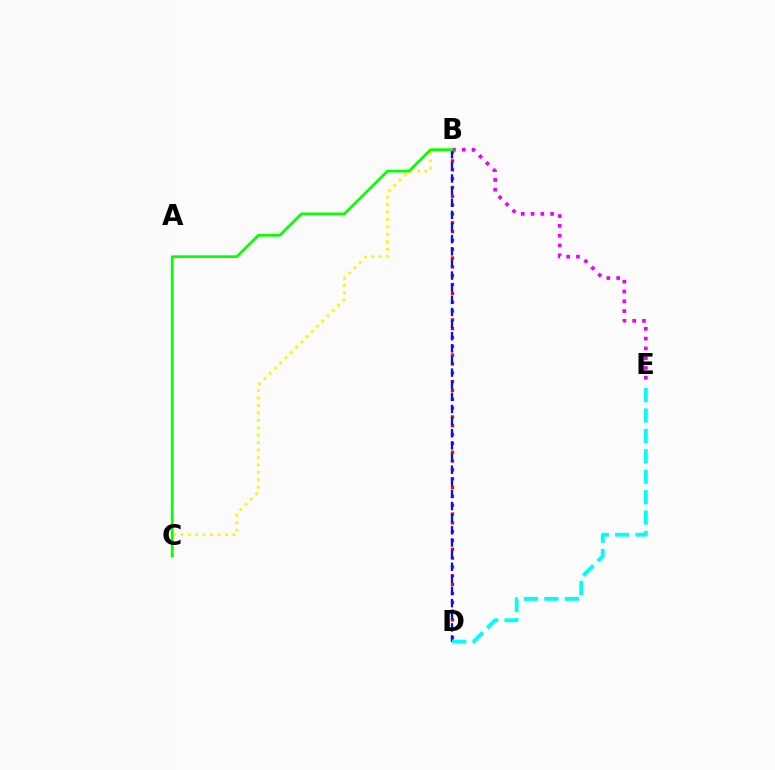{('B', 'E'): [{'color': '#ee00ff', 'line_style': 'dotted', 'thickness': 2.66}], ('B', 'D'): [{'color': '#ff0000', 'line_style': 'dotted', 'thickness': 2.4}, {'color': '#0010ff', 'line_style': 'dashed', 'thickness': 1.65}], ('B', 'C'): [{'color': '#fcf500', 'line_style': 'dotted', 'thickness': 2.02}, {'color': '#08ff00', 'line_style': 'solid', 'thickness': 1.96}], ('D', 'E'): [{'color': '#00fff6', 'line_style': 'dashed', 'thickness': 2.77}]}